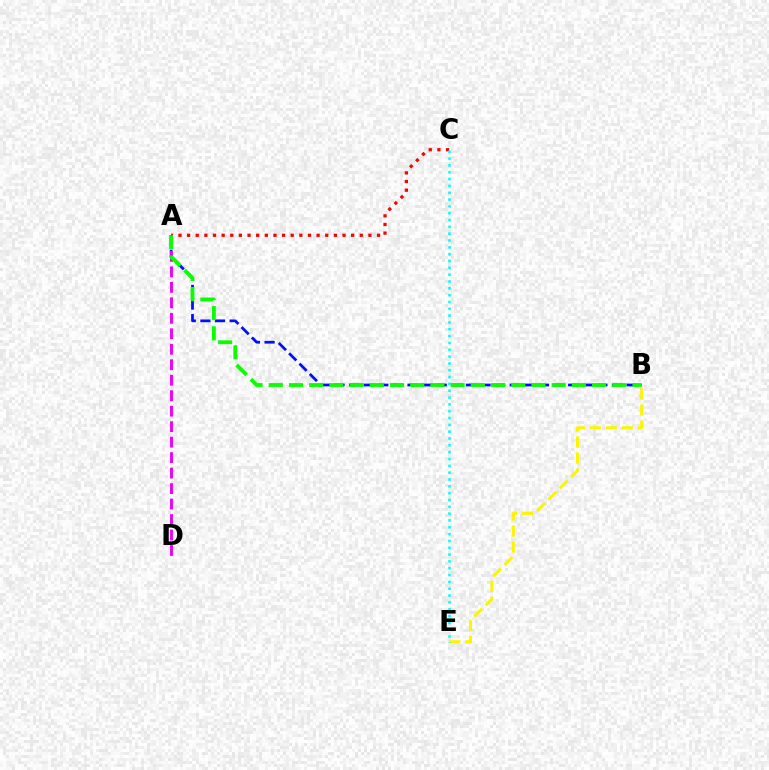{('A', 'B'): [{'color': '#0010ff', 'line_style': 'dashed', 'thickness': 1.98}, {'color': '#08ff00', 'line_style': 'dashed', 'thickness': 2.74}], ('A', 'D'): [{'color': '#ee00ff', 'line_style': 'dashed', 'thickness': 2.1}], ('B', 'E'): [{'color': '#fcf500', 'line_style': 'dashed', 'thickness': 2.18}], ('A', 'C'): [{'color': '#ff0000', 'line_style': 'dotted', 'thickness': 2.35}], ('C', 'E'): [{'color': '#00fff6', 'line_style': 'dotted', 'thickness': 1.85}]}